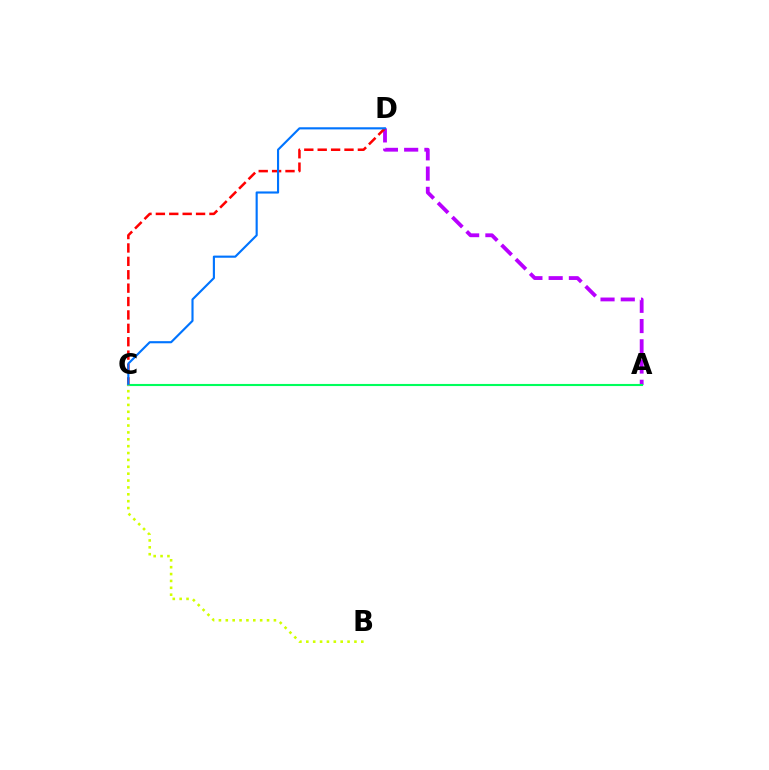{('A', 'D'): [{'color': '#b900ff', 'line_style': 'dashed', 'thickness': 2.75}], ('C', 'D'): [{'color': '#ff0000', 'line_style': 'dashed', 'thickness': 1.82}, {'color': '#0074ff', 'line_style': 'solid', 'thickness': 1.54}], ('A', 'C'): [{'color': '#00ff5c', 'line_style': 'solid', 'thickness': 1.52}], ('B', 'C'): [{'color': '#d1ff00', 'line_style': 'dotted', 'thickness': 1.87}]}